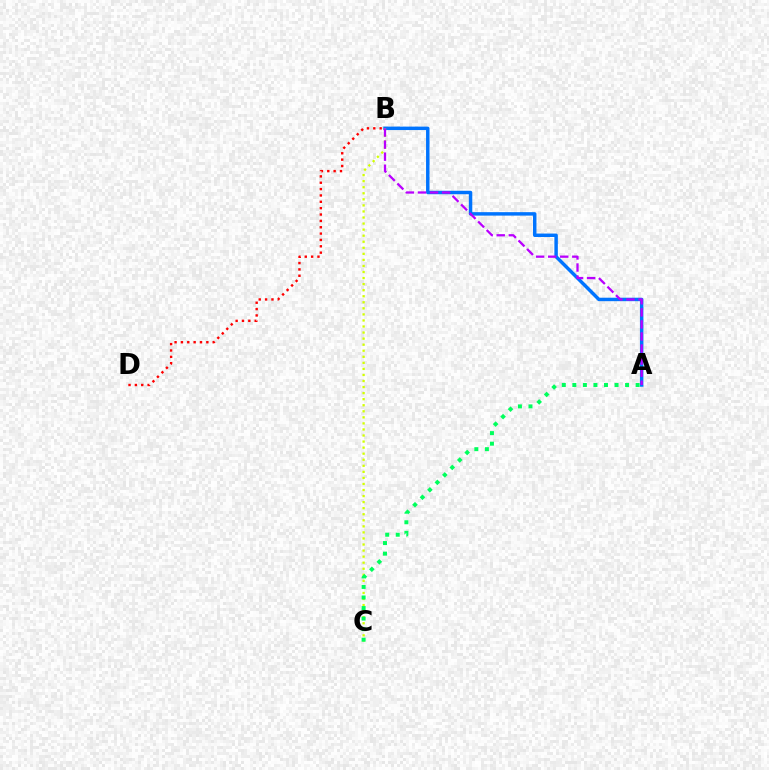{('A', 'B'): [{'color': '#0074ff', 'line_style': 'solid', 'thickness': 2.49}, {'color': '#b900ff', 'line_style': 'dashed', 'thickness': 1.64}], ('B', 'C'): [{'color': '#d1ff00', 'line_style': 'dotted', 'thickness': 1.65}], ('B', 'D'): [{'color': '#ff0000', 'line_style': 'dotted', 'thickness': 1.73}], ('A', 'C'): [{'color': '#00ff5c', 'line_style': 'dotted', 'thickness': 2.87}]}